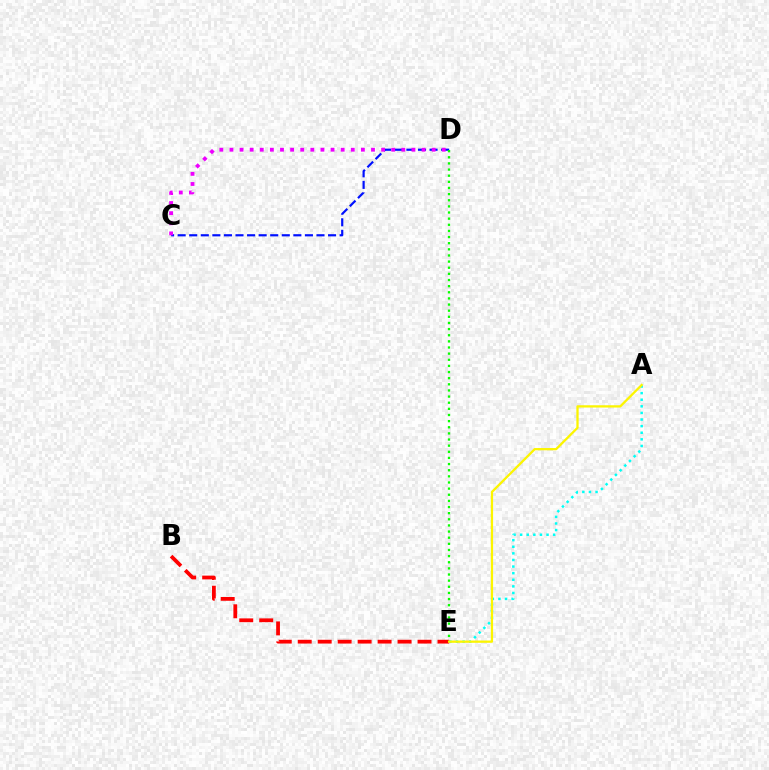{('A', 'E'): [{'color': '#00fff6', 'line_style': 'dotted', 'thickness': 1.79}, {'color': '#fcf500', 'line_style': 'solid', 'thickness': 1.65}], ('C', 'D'): [{'color': '#0010ff', 'line_style': 'dashed', 'thickness': 1.57}, {'color': '#ee00ff', 'line_style': 'dotted', 'thickness': 2.75}], ('B', 'E'): [{'color': '#ff0000', 'line_style': 'dashed', 'thickness': 2.71}], ('D', 'E'): [{'color': '#08ff00', 'line_style': 'dotted', 'thickness': 1.67}]}